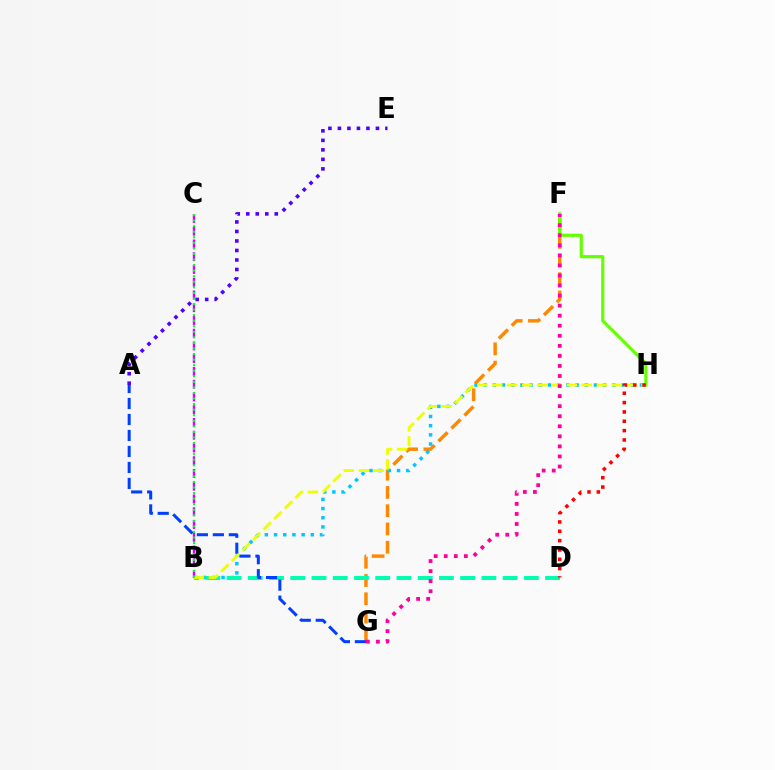{('B', 'C'): [{'color': '#d600ff', 'line_style': 'dashed', 'thickness': 1.73}, {'color': '#00ff27', 'line_style': 'dotted', 'thickness': 1.51}], ('F', 'G'): [{'color': '#ff8800', 'line_style': 'dashed', 'thickness': 2.48}, {'color': '#ff00a0', 'line_style': 'dotted', 'thickness': 2.73}], ('B', 'H'): [{'color': '#00c7ff', 'line_style': 'dotted', 'thickness': 2.5}, {'color': '#eeff00', 'line_style': 'dashed', 'thickness': 2.03}], ('A', 'E'): [{'color': '#4f00ff', 'line_style': 'dotted', 'thickness': 2.58}], ('F', 'H'): [{'color': '#66ff00', 'line_style': 'solid', 'thickness': 2.28}], ('B', 'D'): [{'color': '#00ffaf', 'line_style': 'dashed', 'thickness': 2.88}], ('A', 'G'): [{'color': '#003fff', 'line_style': 'dashed', 'thickness': 2.17}], ('D', 'H'): [{'color': '#ff0000', 'line_style': 'dotted', 'thickness': 2.54}]}